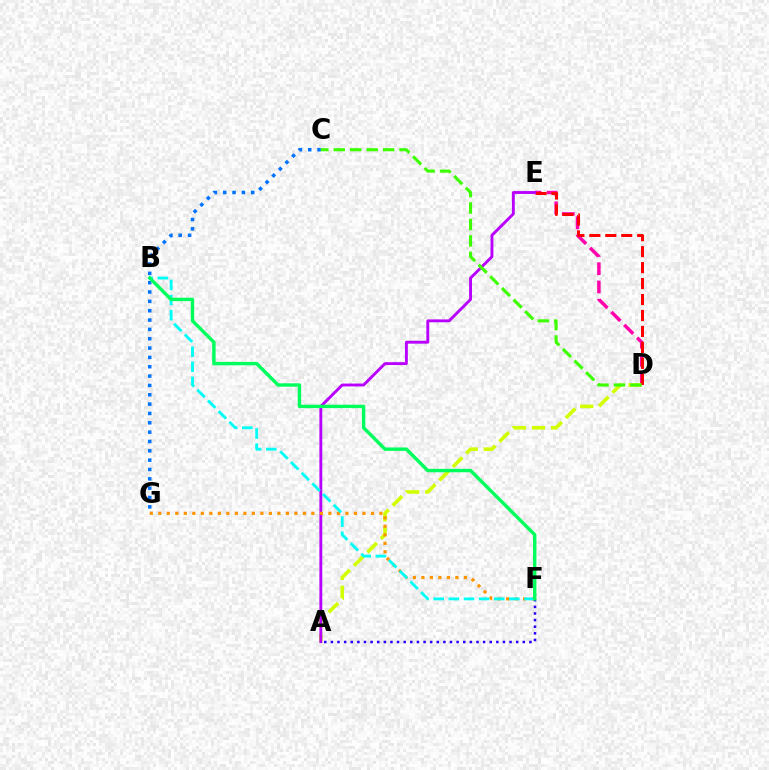{('D', 'E'): [{'color': '#ff00ac', 'line_style': 'dashed', 'thickness': 2.48}, {'color': '#ff0000', 'line_style': 'dashed', 'thickness': 2.17}], ('A', 'D'): [{'color': '#d1ff00', 'line_style': 'dashed', 'thickness': 2.59}], ('A', 'E'): [{'color': '#b900ff', 'line_style': 'solid', 'thickness': 2.07}], ('C', 'G'): [{'color': '#0074ff', 'line_style': 'dotted', 'thickness': 2.54}], ('F', 'G'): [{'color': '#ff9400', 'line_style': 'dotted', 'thickness': 2.31}], ('B', 'F'): [{'color': '#00fff6', 'line_style': 'dashed', 'thickness': 2.05}, {'color': '#00ff5c', 'line_style': 'solid', 'thickness': 2.45}], ('A', 'F'): [{'color': '#2500ff', 'line_style': 'dotted', 'thickness': 1.8}], ('C', 'D'): [{'color': '#3dff00', 'line_style': 'dashed', 'thickness': 2.24}]}